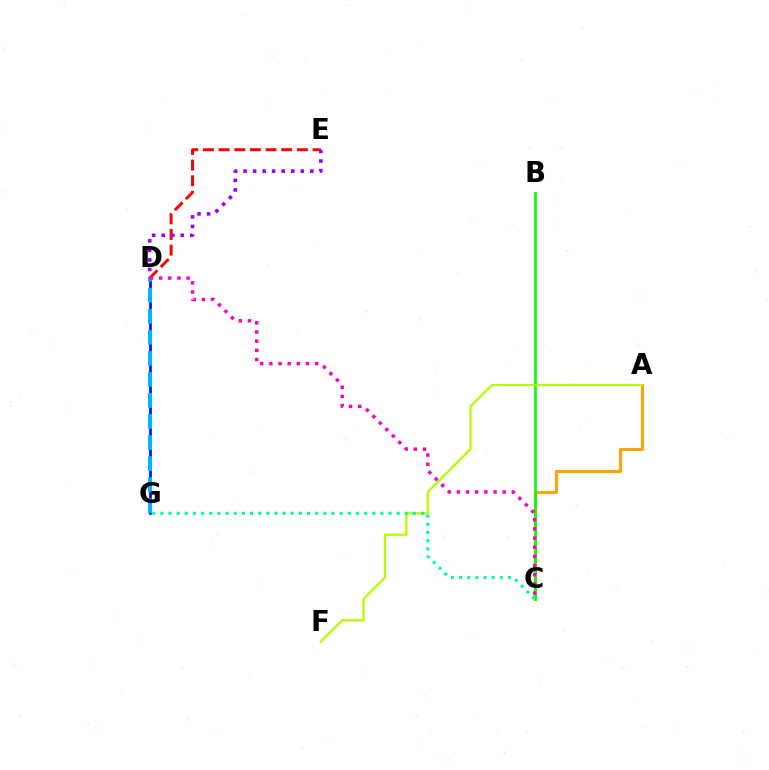{('A', 'C'): [{'color': '#ffa500', 'line_style': 'solid', 'thickness': 2.19}], ('B', 'C'): [{'color': '#08ff00', 'line_style': 'solid', 'thickness': 1.93}], ('D', 'E'): [{'color': '#ff0000', 'line_style': 'dashed', 'thickness': 2.13}, {'color': '#9b00ff', 'line_style': 'dotted', 'thickness': 2.59}], ('D', 'G'): [{'color': '#0010ff', 'line_style': 'solid', 'thickness': 1.95}, {'color': '#00b5ff', 'line_style': 'dashed', 'thickness': 2.86}], ('A', 'F'): [{'color': '#b3ff00', 'line_style': 'solid', 'thickness': 1.61}], ('C', 'G'): [{'color': '#00ff9d', 'line_style': 'dotted', 'thickness': 2.21}], ('C', 'D'): [{'color': '#ff00bd', 'line_style': 'dotted', 'thickness': 2.49}]}